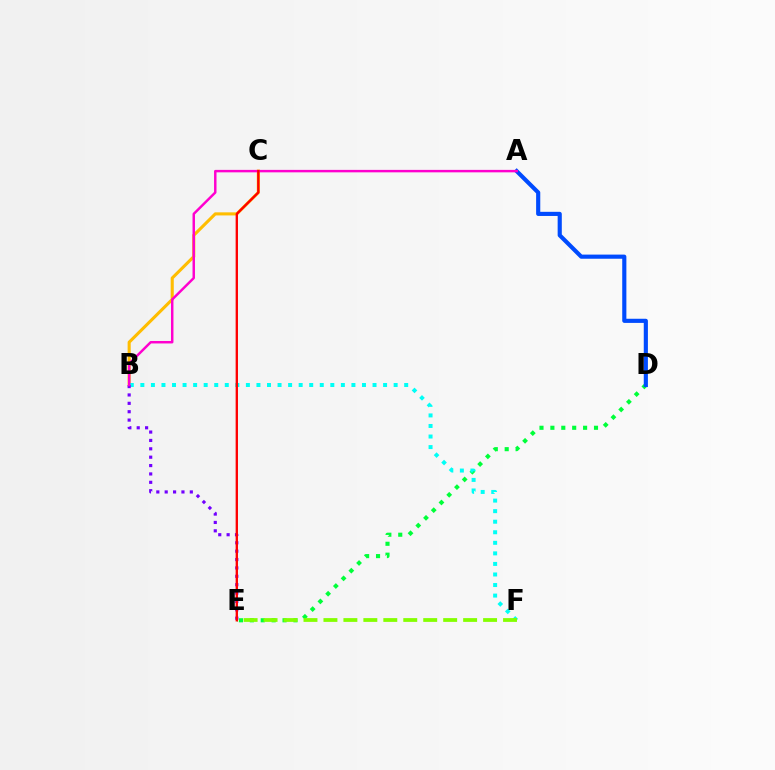{('B', 'C'): [{'color': '#ffbd00', 'line_style': 'solid', 'thickness': 2.23}], ('D', 'E'): [{'color': '#00ff39', 'line_style': 'dotted', 'thickness': 2.96}], ('A', 'D'): [{'color': '#004bff', 'line_style': 'solid', 'thickness': 2.98}], ('B', 'F'): [{'color': '#00fff6', 'line_style': 'dotted', 'thickness': 2.87}], ('E', 'F'): [{'color': '#84ff00', 'line_style': 'dashed', 'thickness': 2.71}], ('B', 'E'): [{'color': '#7200ff', 'line_style': 'dotted', 'thickness': 2.28}], ('A', 'B'): [{'color': '#ff00cf', 'line_style': 'solid', 'thickness': 1.77}], ('C', 'E'): [{'color': '#ff0000', 'line_style': 'solid', 'thickness': 1.69}]}